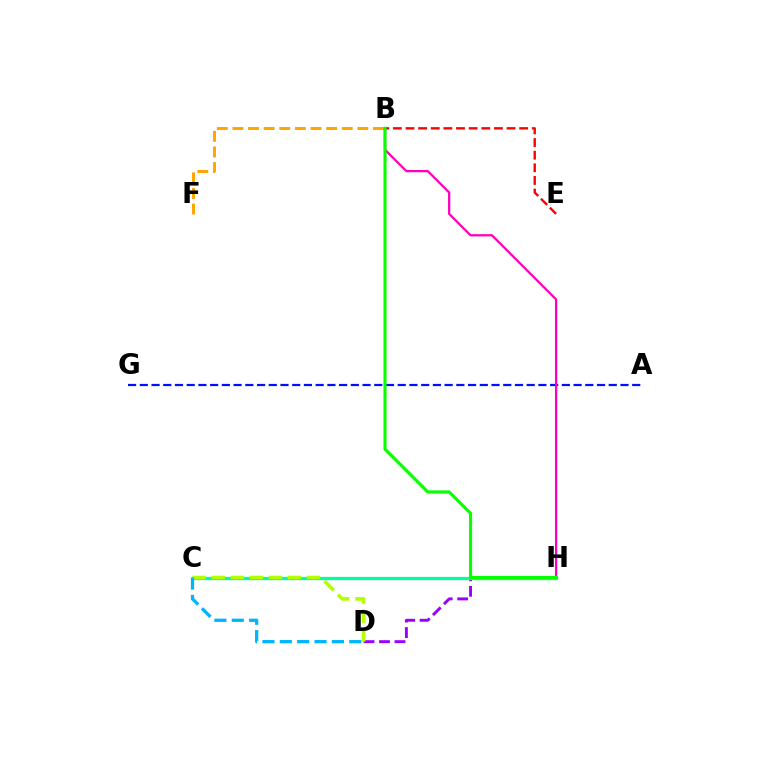{('B', 'F'): [{'color': '#ffa500', 'line_style': 'dashed', 'thickness': 2.12}], ('D', 'H'): [{'color': '#9b00ff', 'line_style': 'dashed', 'thickness': 2.1}], ('B', 'E'): [{'color': '#ff0000', 'line_style': 'dashed', 'thickness': 1.72}], ('C', 'H'): [{'color': '#00ff9d', 'line_style': 'solid', 'thickness': 2.35}], ('A', 'G'): [{'color': '#0010ff', 'line_style': 'dashed', 'thickness': 1.59}], ('B', 'H'): [{'color': '#ff00bd', 'line_style': 'solid', 'thickness': 1.63}, {'color': '#08ff00', 'line_style': 'solid', 'thickness': 2.25}], ('C', 'D'): [{'color': '#b3ff00', 'line_style': 'dashed', 'thickness': 2.59}, {'color': '#00b5ff', 'line_style': 'dashed', 'thickness': 2.36}]}